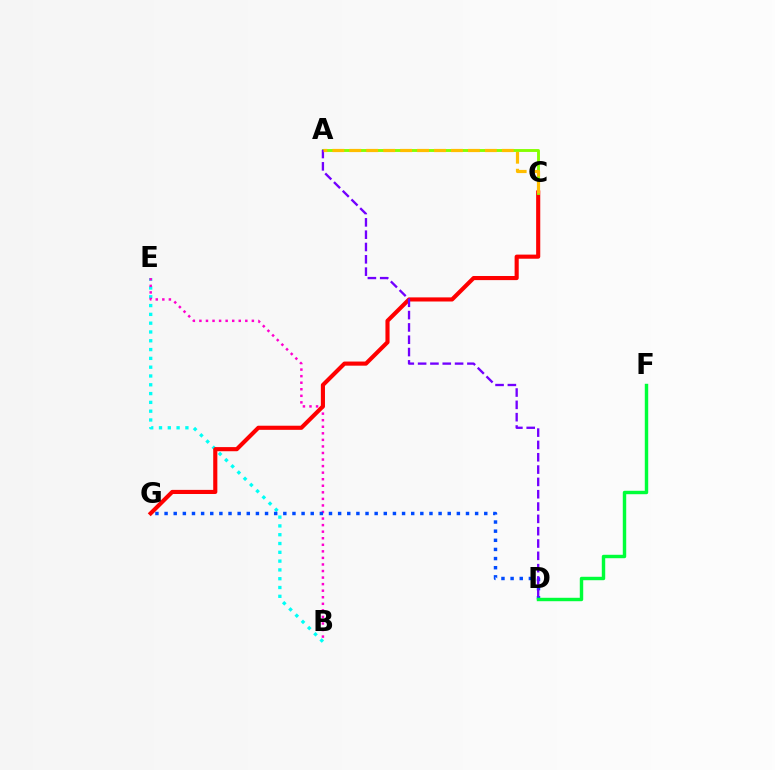{('B', 'E'): [{'color': '#00fff6', 'line_style': 'dotted', 'thickness': 2.39}, {'color': '#ff00cf', 'line_style': 'dotted', 'thickness': 1.78}], ('D', 'G'): [{'color': '#004bff', 'line_style': 'dotted', 'thickness': 2.48}], ('C', 'G'): [{'color': '#ff0000', 'line_style': 'solid', 'thickness': 2.97}], ('D', 'F'): [{'color': '#00ff39', 'line_style': 'solid', 'thickness': 2.46}], ('A', 'C'): [{'color': '#84ff00', 'line_style': 'solid', 'thickness': 2.07}, {'color': '#ffbd00', 'line_style': 'dashed', 'thickness': 2.3}], ('A', 'D'): [{'color': '#7200ff', 'line_style': 'dashed', 'thickness': 1.67}]}